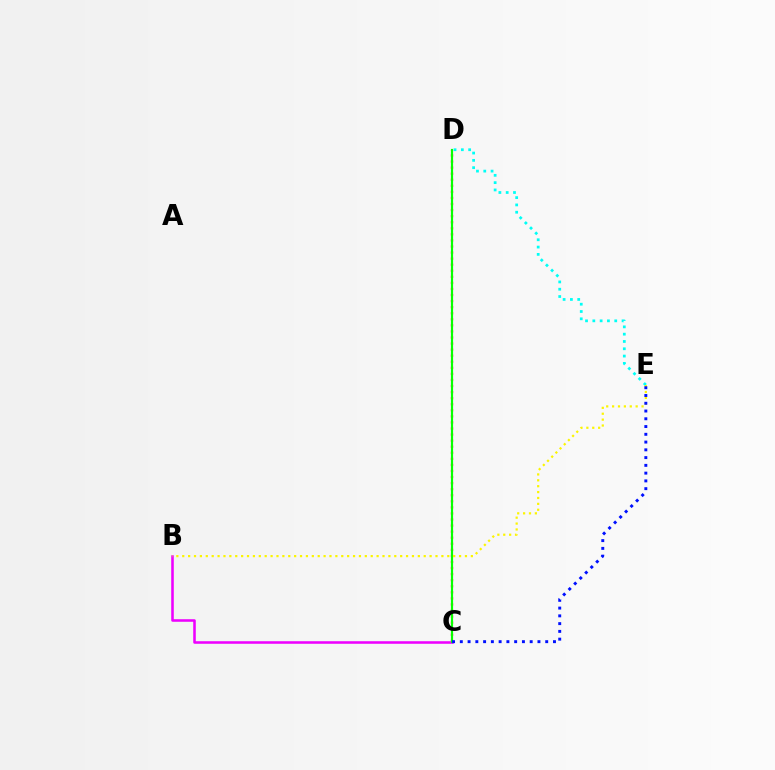{('C', 'D'): [{'color': '#ff0000', 'line_style': 'dotted', 'thickness': 1.65}, {'color': '#08ff00', 'line_style': 'solid', 'thickness': 1.56}], ('B', 'C'): [{'color': '#ee00ff', 'line_style': 'solid', 'thickness': 1.84}], ('D', 'E'): [{'color': '#00fff6', 'line_style': 'dotted', 'thickness': 1.98}], ('B', 'E'): [{'color': '#fcf500', 'line_style': 'dotted', 'thickness': 1.6}], ('C', 'E'): [{'color': '#0010ff', 'line_style': 'dotted', 'thickness': 2.11}]}